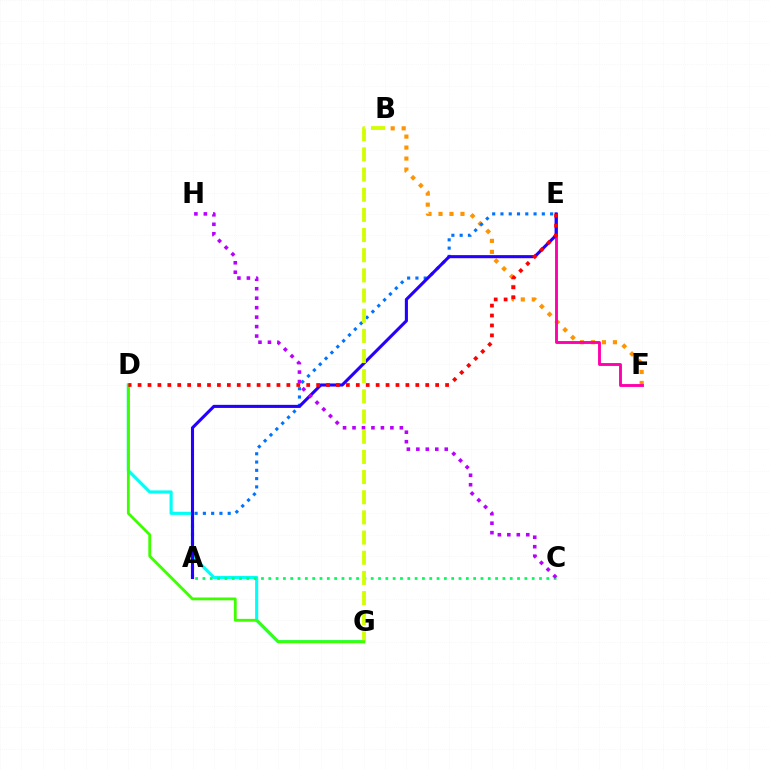{('D', 'G'): [{'color': '#00fff6', 'line_style': 'solid', 'thickness': 2.24}, {'color': '#3dff00', 'line_style': 'solid', 'thickness': 2.02}], ('B', 'F'): [{'color': '#ff9400', 'line_style': 'dotted', 'thickness': 2.98}], ('A', 'E'): [{'color': '#0074ff', 'line_style': 'dotted', 'thickness': 2.25}, {'color': '#2500ff', 'line_style': 'solid', 'thickness': 2.23}], ('A', 'C'): [{'color': '#00ff5c', 'line_style': 'dotted', 'thickness': 1.99}], ('E', 'F'): [{'color': '#ff00ac', 'line_style': 'solid', 'thickness': 2.07}], ('C', 'H'): [{'color': '#b900ff', 'line_style': 'dotted', 'thickness': 2.57}], ('B', 'G'): [{'color': '#d1ff00', 'line_style': 'dashed', 'thickness': 2.74}], ('D', 'E'): [{'color': '#ff0000', 'line_style': 'dotted', 'thickness': 2.7}]}